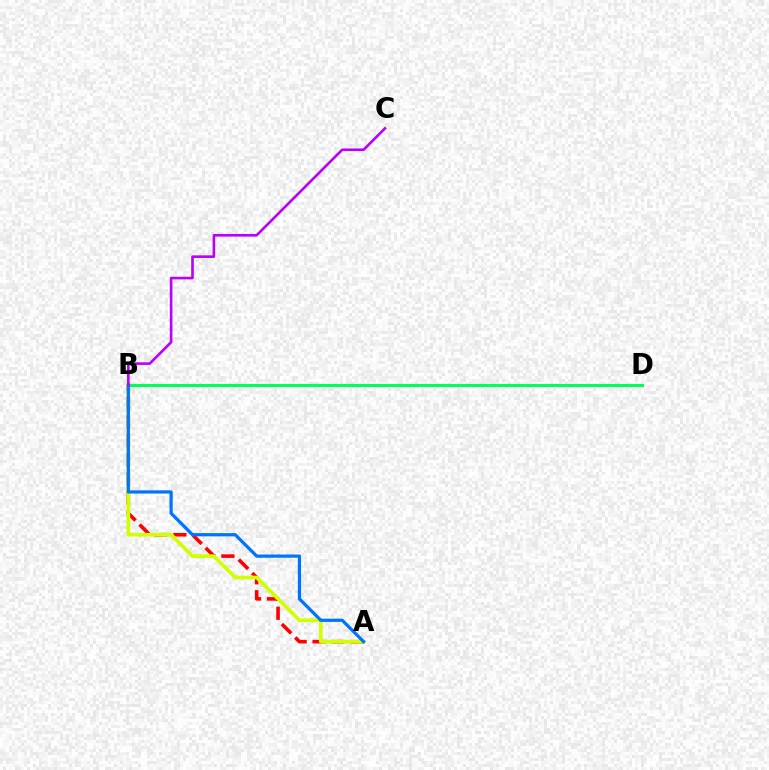{('A', 'B'): [{'color': '#ff0000', 'line_style': 'dashed', 'thickness': 2.58}, {'color': '#d1ff00', 'line_style': 'solid', 'thickness': 2.62}, {'color': '#0074ff', 'line_style': 'solid', 'thickness': 2.32}], ('B', 'D'): [{'color': '#00ff5c', 'line_style': 'solid', 'thickness': 2.18}], ('B', 'C'): [{'color': '#b900ff', 'line_style': 'solid', 'thickness': 1.88}]}